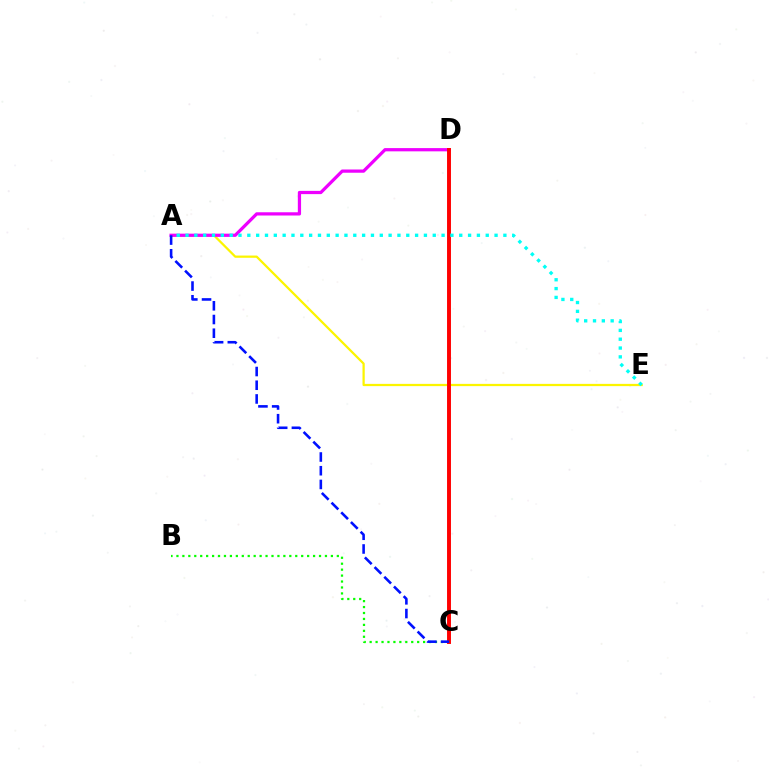{('A', 'E'): [{'color': '#fcf500', 'line_style': 'solid', 'thickness': 1.61}, {'color': '#00fff6', 'line_style': 'dotted', 'thickness': 2.4}], ('B', 'C'): [{'color': '#08ff00', 'line_style': 'dotted', 'thickness': 1.61}], ('A', 'D'): [{'color': '#ee00ff', 'line_style': 'solid', 'thickness': 2.33}], ('C', 'D'): [{'color': '#ff0000', 'line_style': 'solid', 'thickness': 2.82}], ('A', 'C'): [{'color': '#0010ff', 'line_style': 'dashed', 'thickness': 1.86}]}